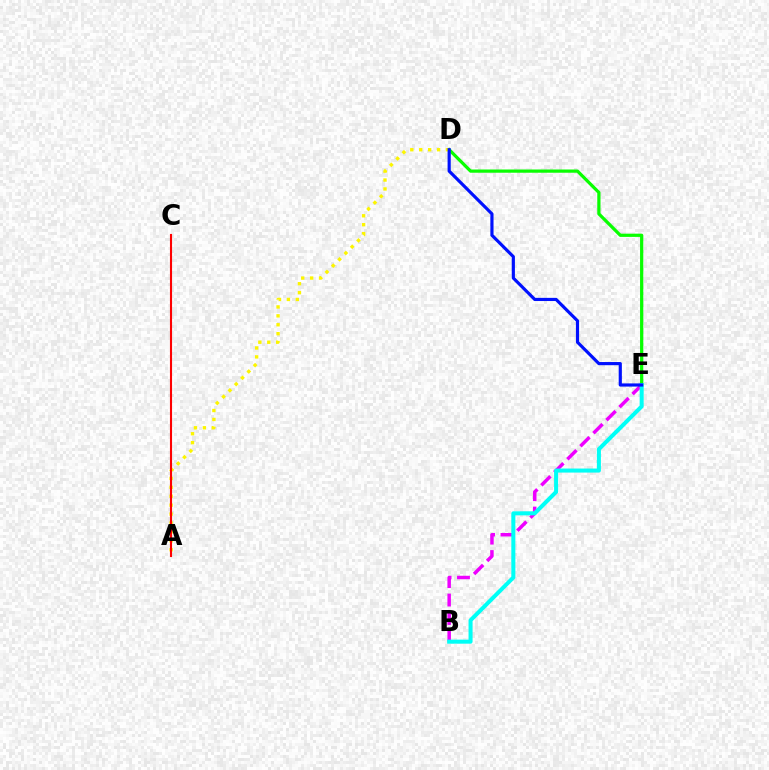{('D', 'E'): [{'color': '#08ff00', 'line_style': 'solid', 'thickness': 2.32}, {'color': '#0010ff', 'line_style': 'solid', 'thickness': 2.28}], ('B', 'E'): [{'color': '#ee00ff', 'line_style': 'dashed', 'thickness': 2.5}, {'color': '#00fff6', 'line_style': 'solid', 'thickness': 2.91}], ('A', 'D'): [{'color': '#fcf500', 'line_style': 'dotted', 'thickness': 2.42}], ('A', 'C'): [{'color': '#ff0000', 'line_style': 'solid', 'thickness': 1.52}]}